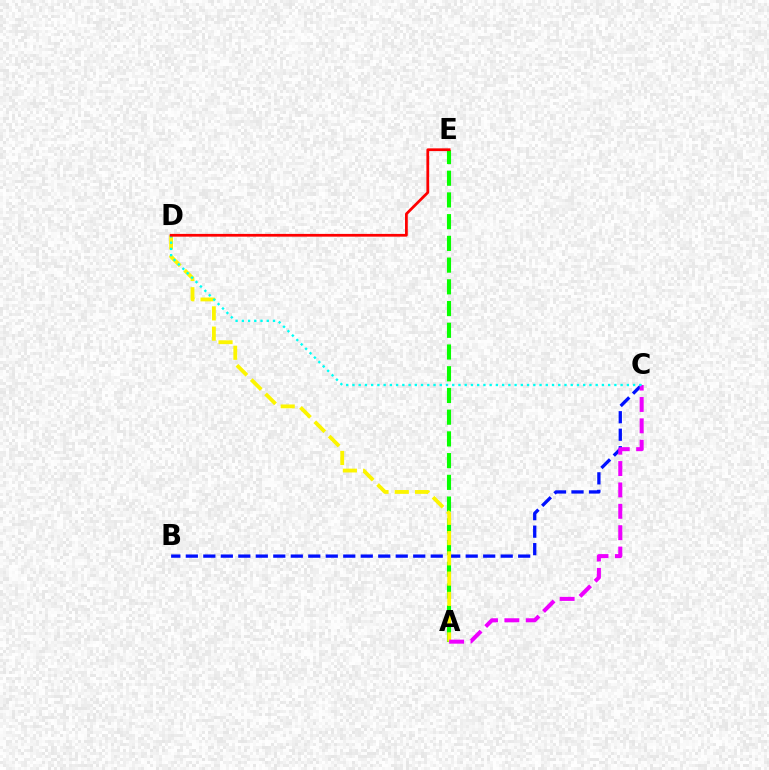{('B', 'C'): [{'color': '#0010ff', 'line_style': 'dashed', 'thickness': 2.38}], ('A', 'E'): [{'color': '#08ff00', 'line_style': 'dashed', 'thickness': 2.95}], ('A', 'D'): [{'color': '#fcf500', 'line_style': 'dashed', 'thickness': 2.75}], ('A', 'C'): [{'color': '#ee00ff', 'line_style': 'dashed', 'thickness': 2.9}], ('C', 'D'): [{'color': '#00fff6', 'line_style': 'dotted', 'thickness': 1.69}], ('D', 'E'): [{'color': '#ff0000', 'line_style': 'solid', 'thickness': 1.97}]}